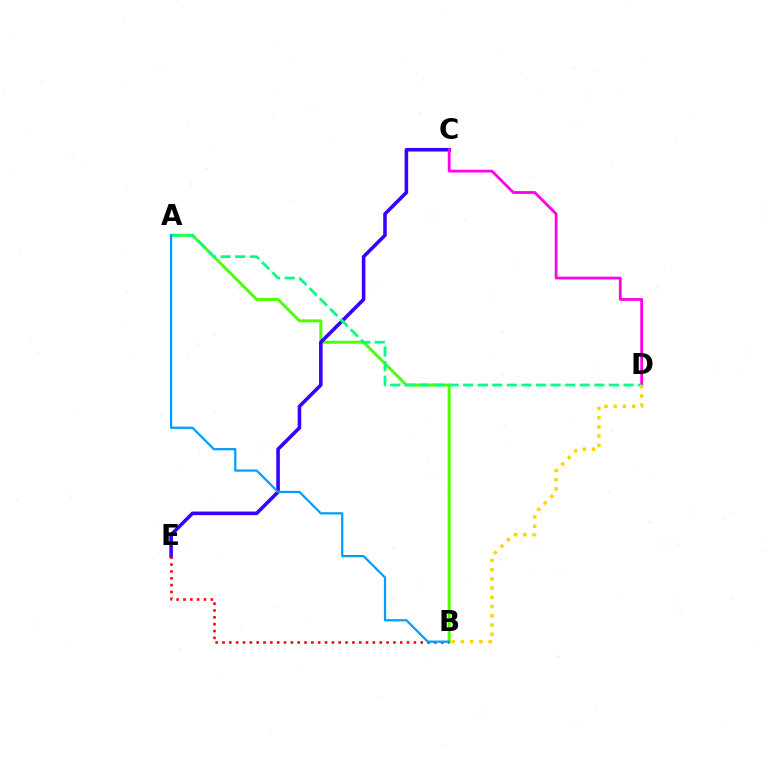{('A', 'B'): [{'color': '#4fff00', 'line_style': 'solid', 'thickness': 2.13}, {'color': '#009eff', 'line_style': 'solid', 'thickness': 1.62}], ('C', 'E'): [{'color': '#3700ff', 'line_style': 'solid', 'thickness': 2.58}], ('C', 'D'): [{'color': '#ff00ed', 'line_style': 'solid', 'thickness': 2.01}], ('B', 'E'): [{'color': '#ff0000', 'line_style': 'dotted', 'thickness': 1.86}], ('A', 'D'): [{'color': '#00ff86', 'line_style': 'dashed', 'thickness': 1.98}], ('B', 'D'): [{'color': '#ffd500', 'line_style': 'dotted', 'thickness': 2.51}]}